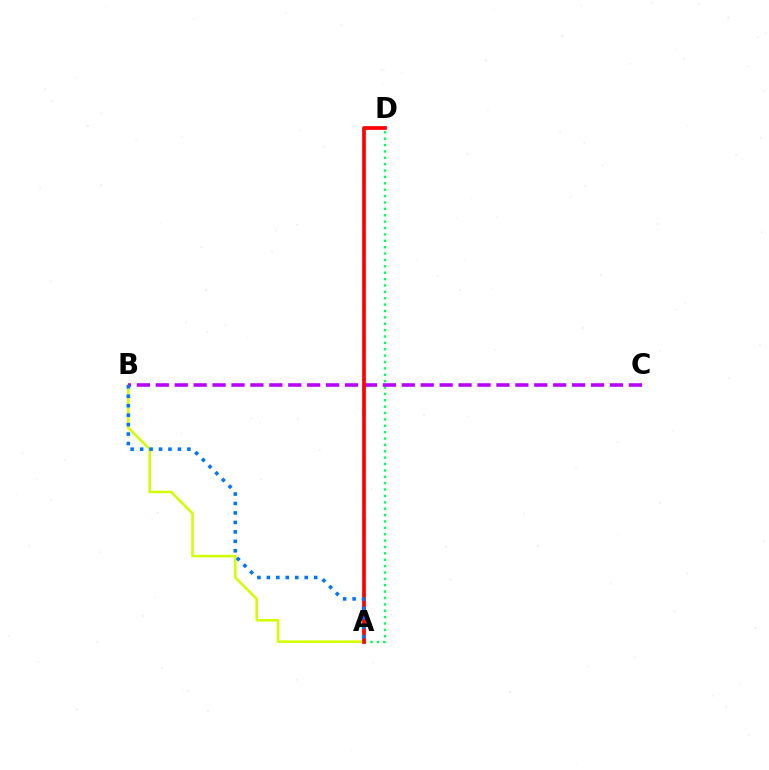{('A', 'B'): [{'color': '#d1ff00', 'line_style': 'solid', 'thickness': 1.83}, {'color': '#0074ff', 'line_style': 'dotted', 'thickness': 2.57}], ('A', 'D'): [{'color': '#00ff5c', 'line_style': 'dotted', 'thickness': 1.73}, {'color': '#ff0000', 'line_style': 'solid', 'thickness': 2.67}], ('B', 'C'): [{'color': '#b900ff', 'line_style': 'dashed', 'thickness': 2.57}]}